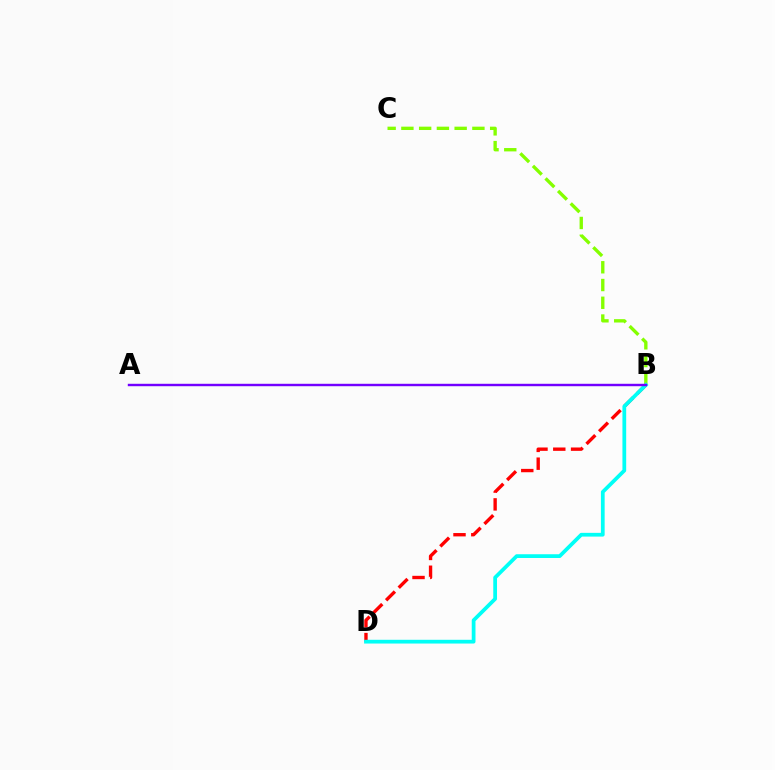{('B', 'C'): [{'color': '#84ff00', 'line_style': 'dashed', 'thickness': 2.41}], ('B', 'D'): [{'color': '#ff0000', 'line_style': 'dashed', 'thickness': 2.42}, {'color': '#00fff6', 'line_style': 'solid', 'thickness': 2.7}], ('A', 'B'): [{'color': '#7200ff', 'line_style': 'solid', 'thickness': 1.74}]}